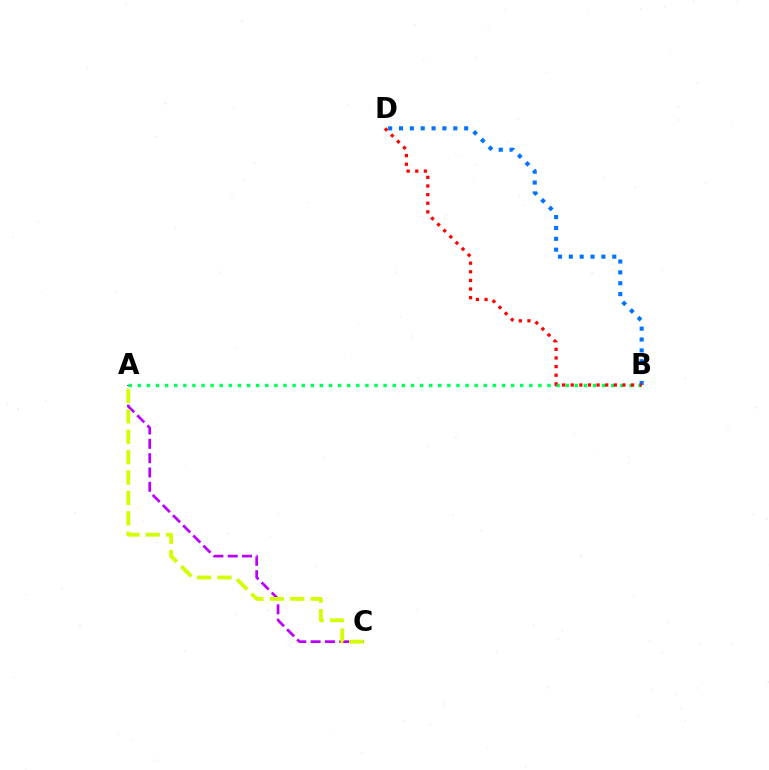{('A', 'C'): [{'color': '#b900ff', 'line_style': 'dashed', 'thickness': 1.95}, {'color': '#d1ff00', 'line_style': 'dashed', 'thickness': 2.77}], ('A', 'B'): [{'color': '#00ff5c', 'line_style': 'dotted', 'thickness': 2.47}], ('B', 'D'): [{'color': '#0074ff', 'line_style': 'dotted', 'thickness': 2.95}, {'color': '#ff0000', 'line_style': 'dotted', 'thickness': 2.34}]}